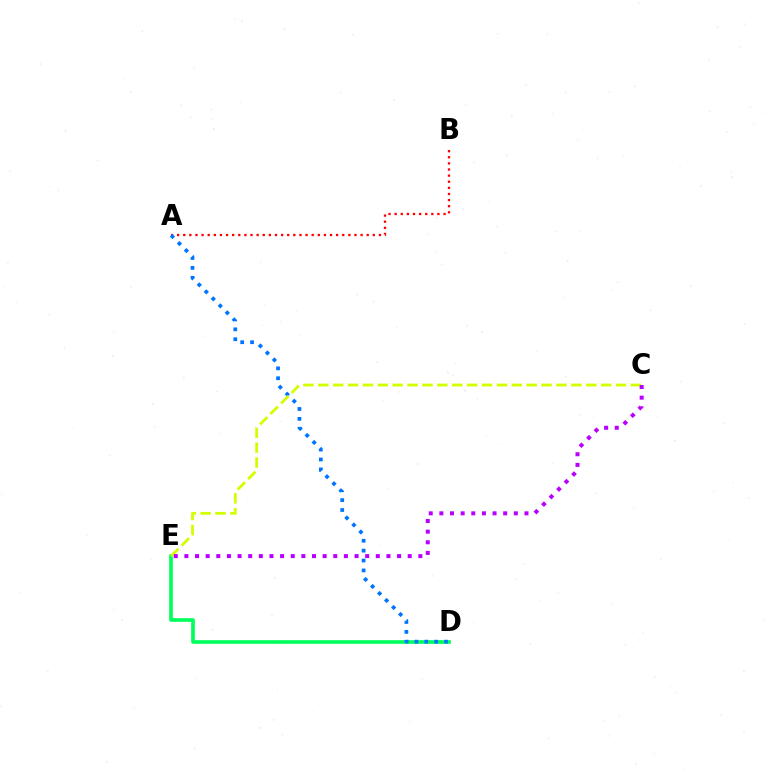{('A', 'B'): [{'color': '#ff0000', 'line_style': 'dotted', 'thickness': 1.66}], ('D', 'E'): [{'color': '#00ff5c', 'line_style': 'solid', 'thickness': 2.64}], ('A', 'D'): [{'color': '#0074ff', 'line_style': 'dotted', 'thickness': 2.69}], ('C', 'E'): [{'color': '#d1ff00', 'line_style': 'dashed', 'thickness': 2.02}, {'color': '#b900ff', 'line_style': 'dotted', 'thickness': 2.89}]}